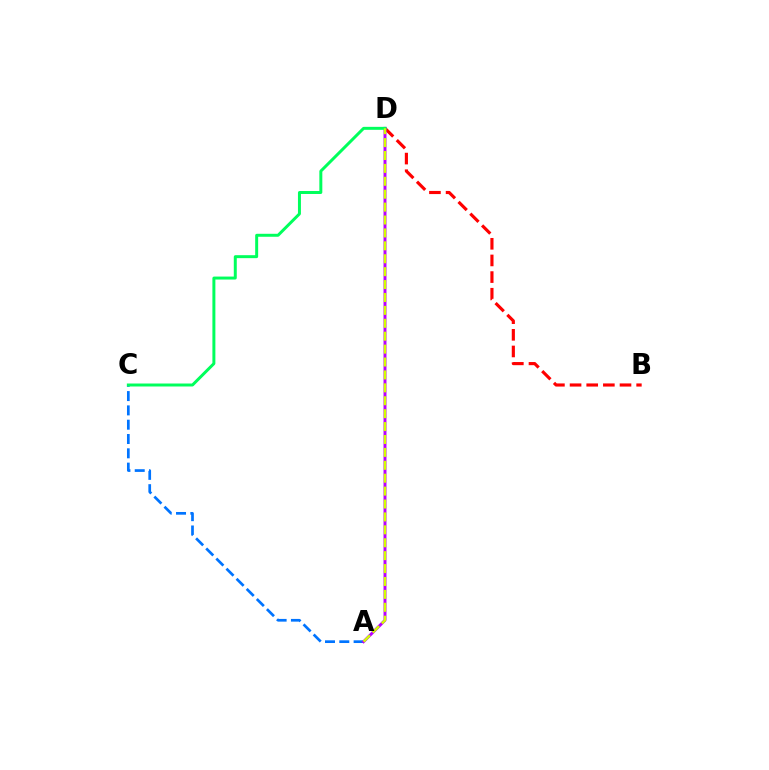{('A', 'C'): [{'color': '#0074ff', 'line_style': 'dashed', 'thickness': 1.94}], ('B', 'D'): [{'color': '#ff0000', 'line_style': 'dashed', 'thickness': 2.26}], ('A', 'D'): [{'color': '#b900ff', 'line_style': 'solid', 'thickness': 2.12}, {'color': '#d1ff00', 'line_style': 'dashed', 'thickness': 1.75}], ('C', 'D'): [{'color': '#00ff5c', 'line_style': 'solid', 'thickness': 2.14}]}